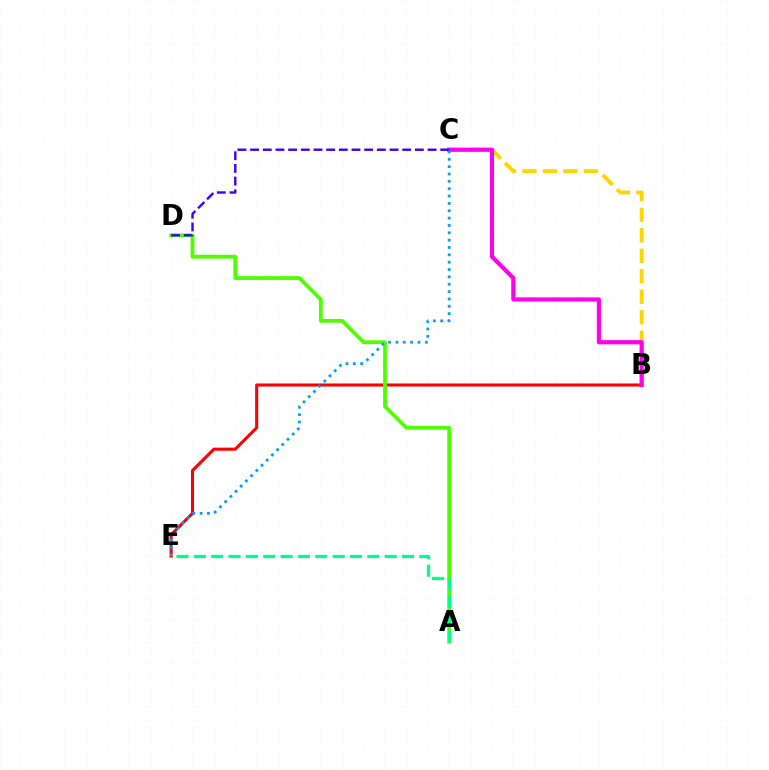{('B', 'E'): [{'color': '#ff0000', 'line_style': 'solid', 'thickness': 2.21}], ('A', 'D'): [{'color': '#4fff00', 'line_style': 'solid', 'thickness': 2.74}], ('B', 'C'): [{'color': '#ffd500', 'line_style': 'dashed', 'thickness': 2.78}, {'color': '#ff00ed', 'line_style': 'solid', 'thickness': 3.0}], ('C', 'D'): [{'color': '#3700ff', 'line_style': 'dashed', 'thickness': 1.72}], ('A', 'E'): [{'color': '#00ff86', 'line_style': 'dashed', 'thickness': 2.36}], ('C', 'E'): [{'color': '#009eff', 'line_style': 'dotted', 'thickness': 2.0}]}